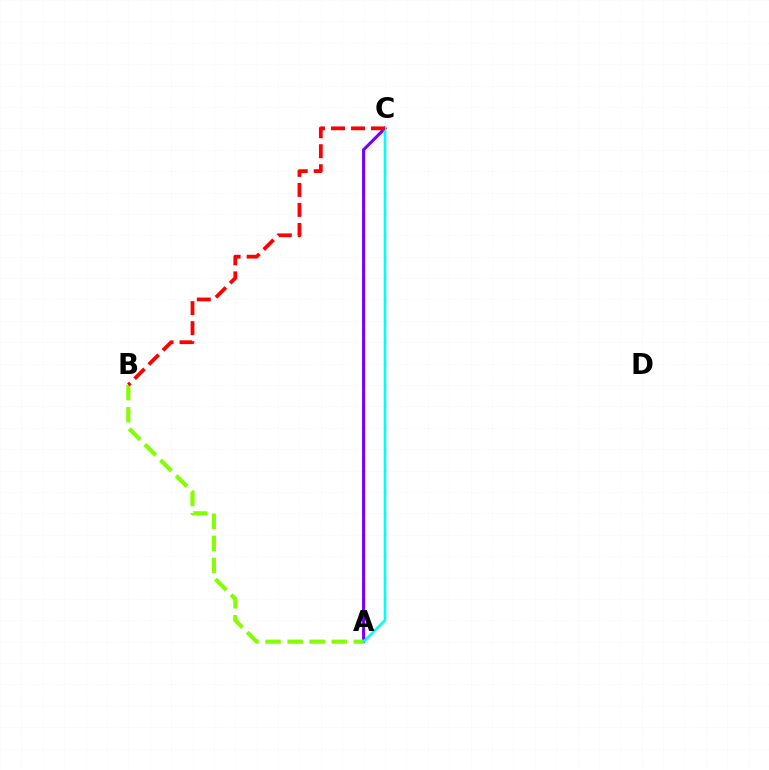{('A', 'C'): [{'color': '#7200ff', 'line_style': 'solid', 'thickness': 2.22}, {'color': '#00fff6', 'line_style': 'solid', 'thickness': 1.9}], ('A', 'B'): [{'color': '#84ff00', 'line_style': 'dashed', 'thickness': 3.0}], ('B', 'C'): [{'color': '#ff0000', 'line_style': 'dashed', 'thickness': 2.72}]}